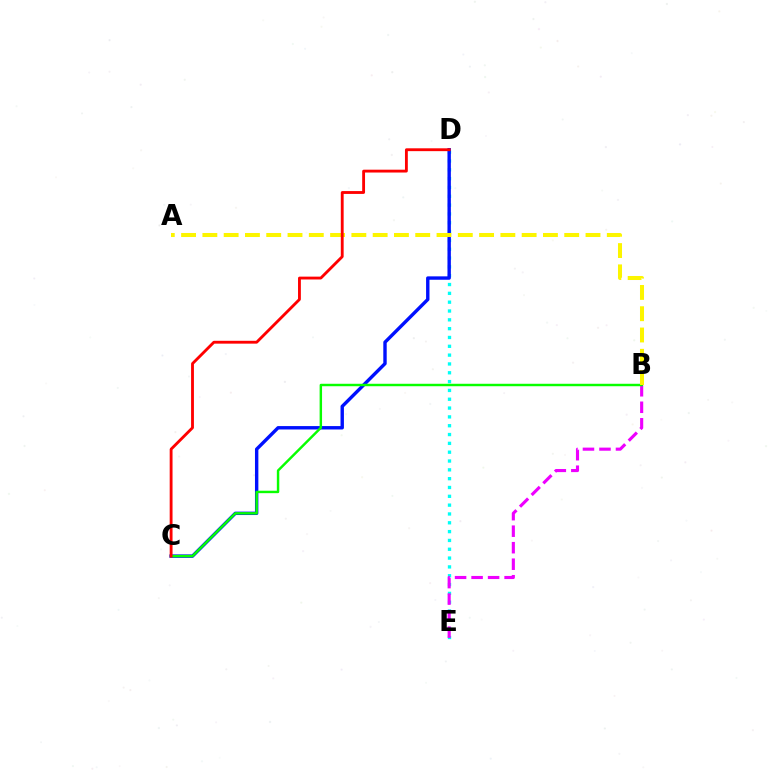{('D', 'E'): [{'color': '#00fff6', 'line_style': 'dotted', 'thickness': 2.4}], ('B', 'E'): [{'color': '#ee00ff', 'line_style': 'dashed', 'thickness': 2.24}], ('C', 'D'): [{'color': '#0010ff', 'line_style': 'solid', 'thickness': 2.45}, {'color': '#ff0000', 'line_style': 'solid', 'thickness': 2.05}], ('B', 'C'): [{'color': '#08ff00', 'line_style': 'solid', 'thickness': 1.76}], ('A', 'B'): [{'color': '#fcf500', 'line_style': 'dashed', 'thickness': 2.89}]}